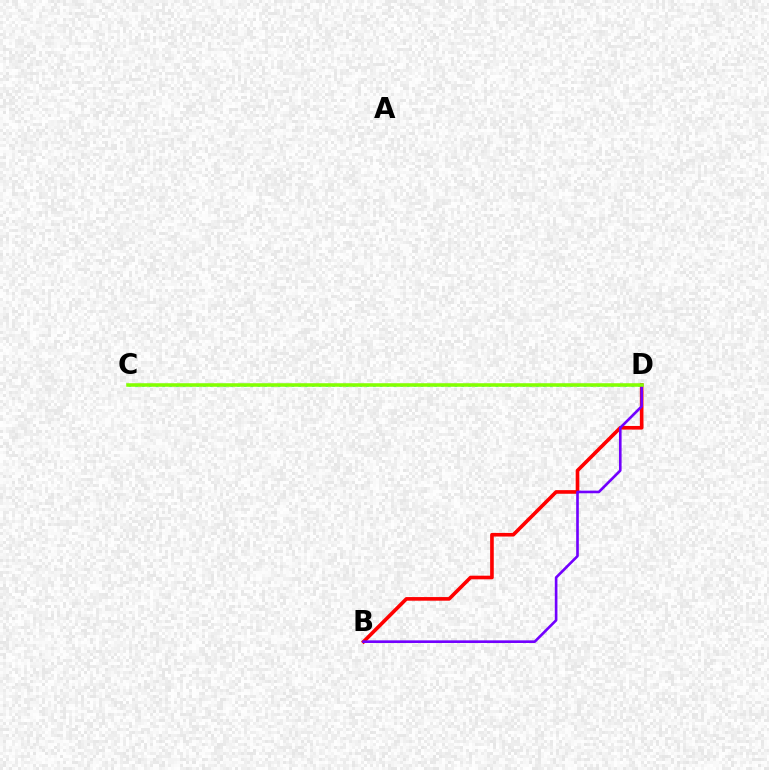{('C', 'D'): [{'color': '#00fff6', 'line_style': 'dotted', 'thickness': 1.85}, {'color': '#84ff00', 'line_style': 'solid', 'thickness': 2.55}], ('B', 'D'): [{'color': '#ff0000', 'line_style': 'solid', 'thickness': 2.62}, {'color': '#7200ff', 'line_style': 'solid', 'thickness': 1.9}]}